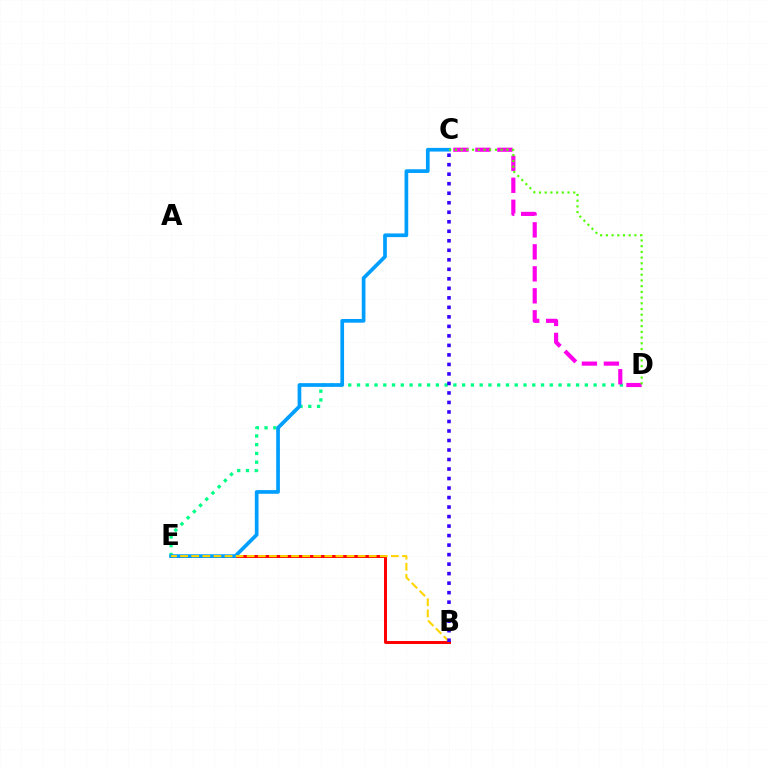{('D', 'E'): [{'color': '#00ff86', 'line_style': 'dotted', 'thickness': 2.38}], ('B', 'E'): [{'color': '#ff0000', 'line_style': 'solid', 'thickness': 2.13}, {'color': '#ffd500', 'line_style': 'dashed', 'thickness': 1.51}], ('C', 'D'): [{'color': '#ff00ed', 'line_style': 'dashed', 'thickness': 2.99}, {'color': '#4fff00', 'line_style': 'dotted', 'thickness': 1.55}], ('C', 'E'): [{'color': '#009eff', 'line_style': 'solid', 'thickness': 2.66}], ('B', 'C'): [{'color': '#3700ff', 'line_style': 'dotted', 'thickness': 2.58}]}